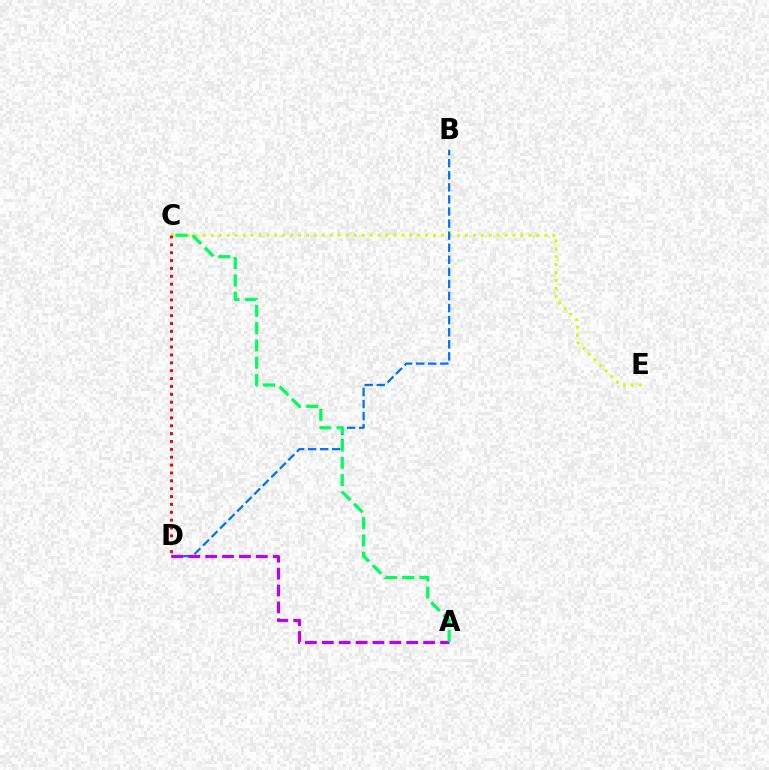{('C', 'E'): [{'color': '#d1ff00', 'line_style': 'dotted', 'thickness': 2.16}], ('B', 'D'): [{'color': '#0074ff', 'line_style': 'dashed', 'thickness': 1.64}], ('C', 'D'): [{'color': '#ff0000', 'line_style': 'dotted', 'thickness': 2.14}], ('A', 'D'): [{'color': '#b900ff', 'line_style': 'dashed', 'thickness': 2.29}], ('A', 'C'): [{'color': '#00ff5c', 'line_style': 'dashed', 'thickness': 2.35}]}